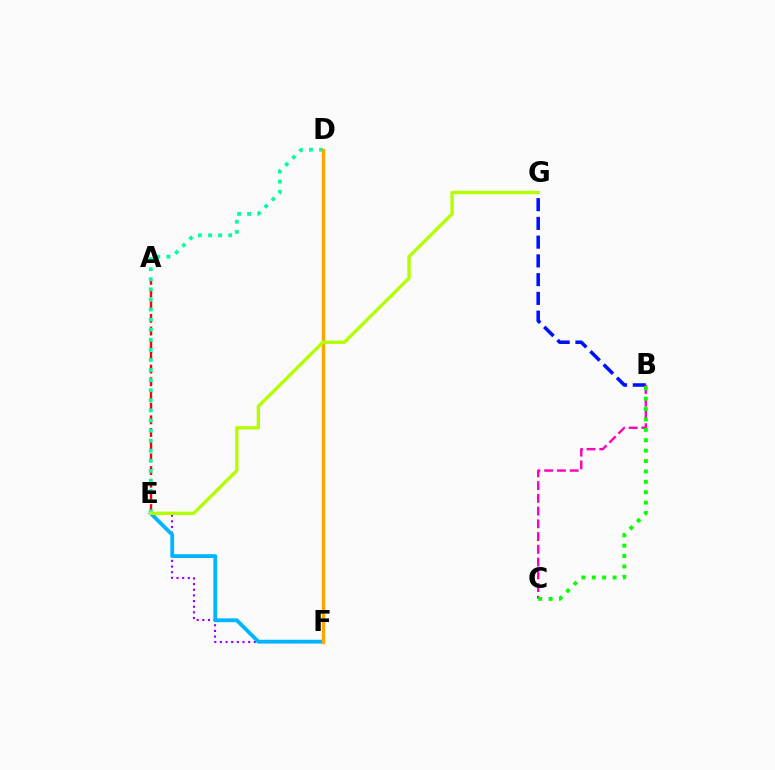{('E', 'F'): [{'color': '#9b00ff', 'line_style': 'dotted', 'thickness': 1.54}, {'color': '#00b5ff', 'line_style': 'solid', 'thickness': 2.73}], ('B', 'G'): [{'color': '#0010ff', 'line_style': 'dashed', 'thickness': 2.55}], ('B', 'C'): [{'color': '#ff00bd', 'line_style': 'dashed', 'thickness': 1.73}, {'color': '#08ff00', 'line_style': 'dotted', 'thickness': 2.83}], ('A', 'E'): [{'color': '#ff0000', 'line_style': 'dashed', 'thickness': 1.72}], ('D', 'E'): [{'color': '#00ff9d', 'line_style': 'dotted', 'thickness': 2.74}], ('D', 'F'): [{'color': '#ffa500', 'line_style': 'solid', 'thickness': 2.43}], ('E', 'G'): [{'color': '#b3ff00', 'line_style': 'solid', 'thickness': 2.41}]}